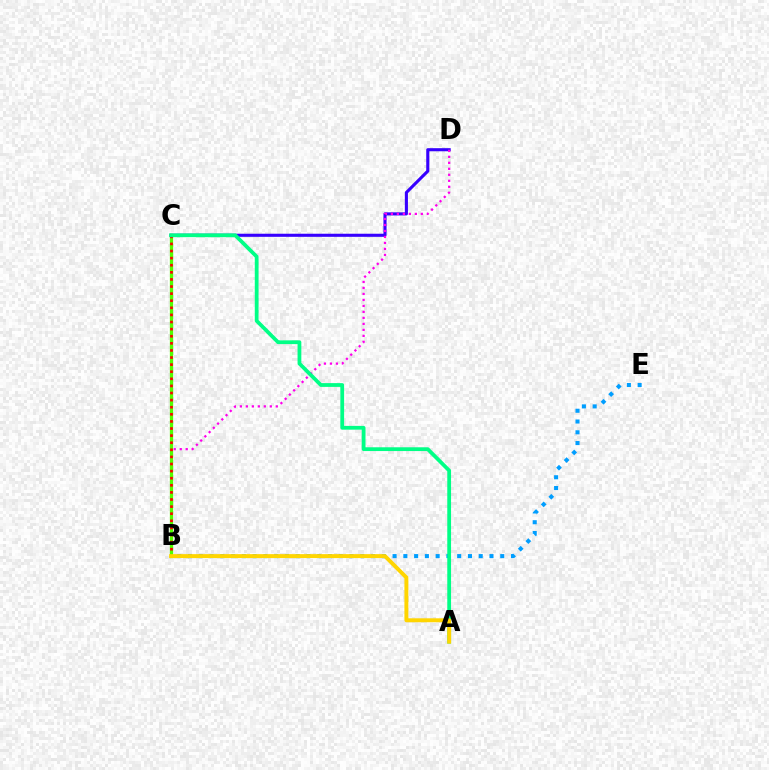{('C', 'D'): [{'color': '#3700ff', 'line_style': 'solid', 'thickness': 2.23}], ('B', 'D'): [{'color': '#ff00ed', 'line_style': 'dotted', 'thickness': 1.63}], ('B', 'E'): [{'color': '#009eff', 'line_style': 'dotted', 'thickness': 2.93}], ('B', 'C'): [{'color': '#4fff00', 'line_style': 'solid', 'thickness': 2.36}, {'color': '#ff0000', 'line_style': 'dotted', 'thickness': 1.93}], ('A', 'C'): [{'color': '#00ff86', 'line_style': 'solid', 'thickness': 2.72}], ('A', 'B'): [{'color': '#ffd500', 'line_style': 'solid', 'thickness': 2.85}]}